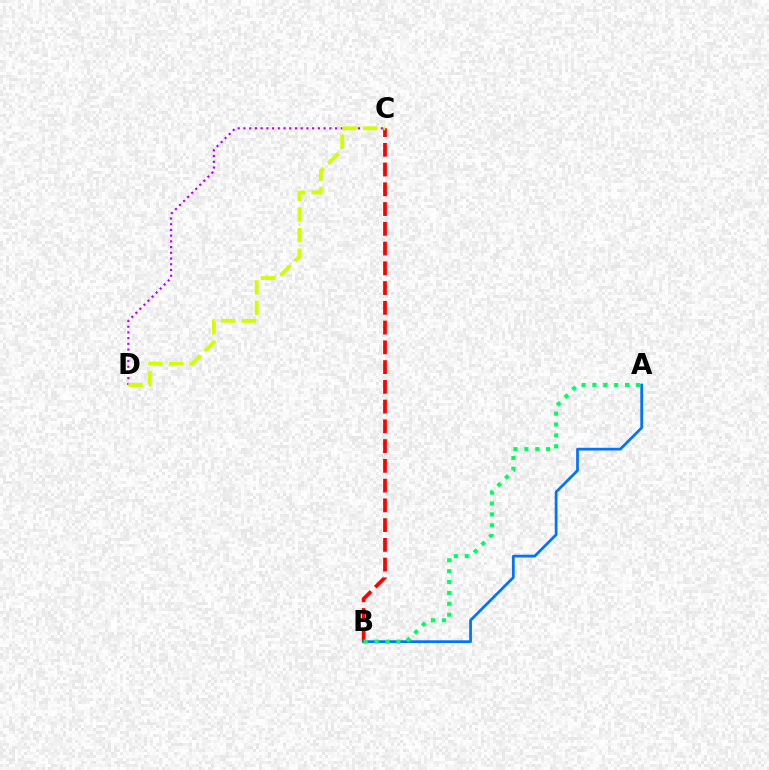{('C', 'D'): [{'color': '#b900ff', 'line_style': 'dotted', 'thickness': 1.56}, {'color': '#d1ff00', 'line_style': 'dashed', 'thickness': 2.8}], ('B', 'C'): [{'color': '#ff0000', 'line_style': 'dashed', 'thickness': 2.68}], ('A', 'B'): [{'color': '#0074ff', 'line_style': 'solid', 'thickness': 1.97}, {'color': '#00ff5c', 'line_style': 'dotted', 'thickness': 2.96}]}